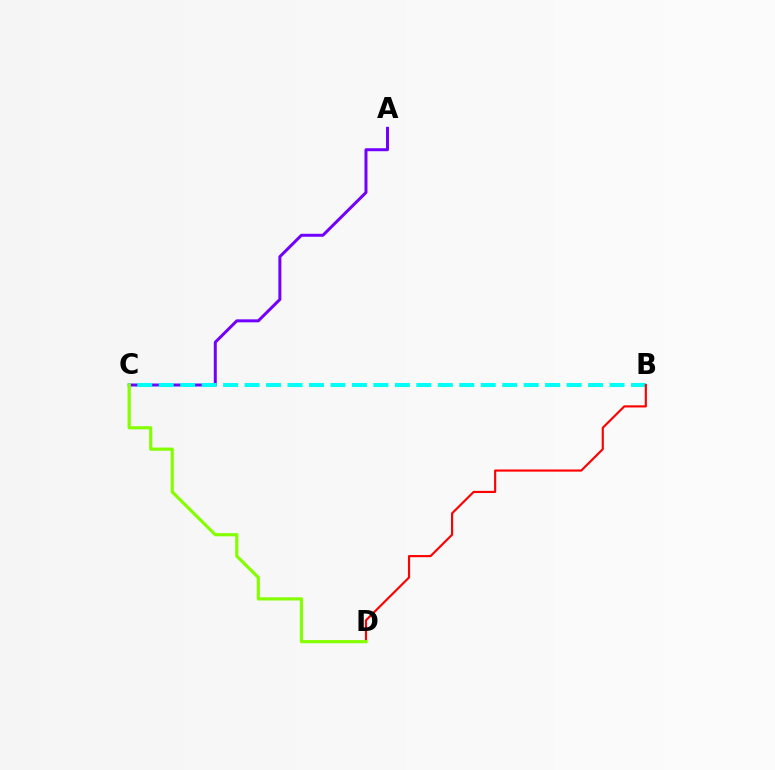{('A', 'C'): [{'color': '#7200ff', 'line_style': 'solid', 'thickness': 2.15}], ('B', 'C'): [{'color': '#00fff6', 'line_style': 'dashed', 'thickness': 2.92}], ('B', 'D'): [{'color': '#ff0000', 'line_style': 'solid', 'thickness': 1.55}], ('C', 'D'): [{'color': '#84ff00', 'line_style': 'solid', 'thickness': 2.29}]}